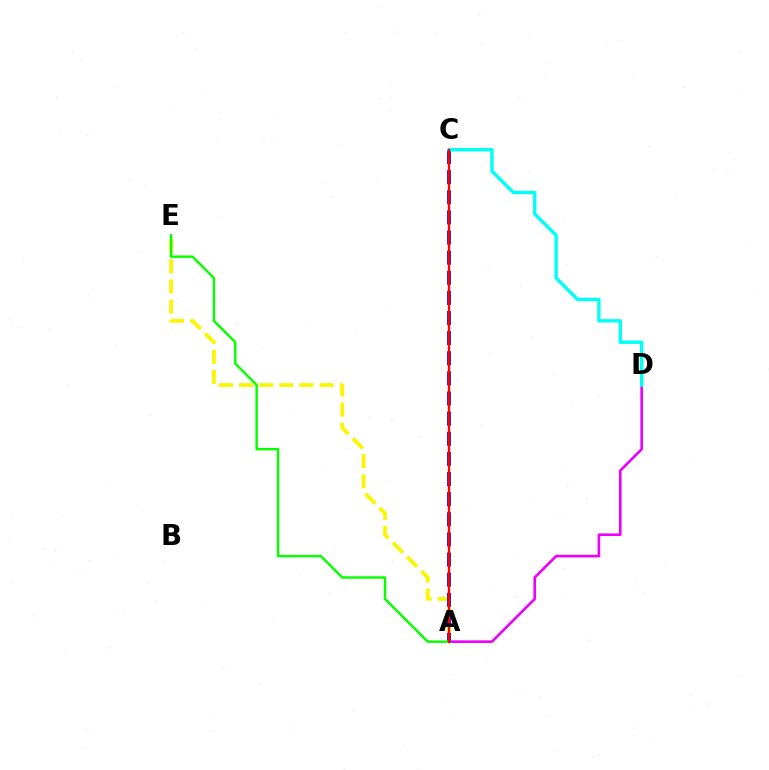{('A', 'D'): [{'color': '#ee00ff', 'line_style': 'solid', 'thickness': 1.9}], ('A', 'E'): [{'color': '#fcf500', 'line_style': 'dashed', 'thickness': 2.73}, {'color': '#08ff00', 'line_style': 'solid', 'thickness': 1.76}], ('A', 'C'): [{'color': '#0010ff', 'line_style': 'dashed', 'thickness': 2.73}, {'color': '#ff0000', 'line_style': 'solid', 'thickness': 1.64}], ('C', 'D'): [{'color': '#00fff6', 'line_style': 'solid', 'thickness': 2.45}]}